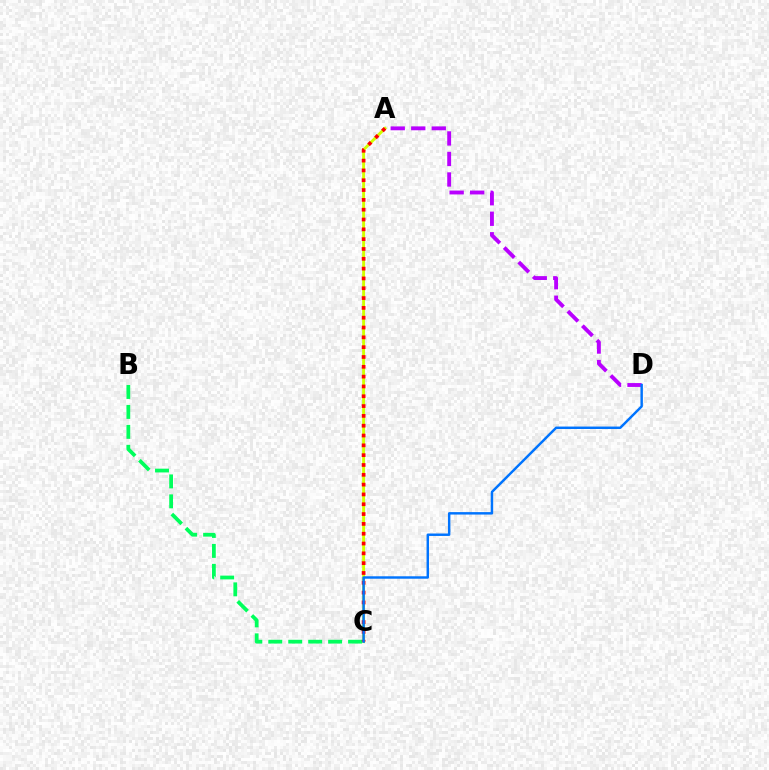{('A', 'D'): [{'color': '#b900ff', 'line_style': 'dashed', 'thickness': 2.79}], ('B', 'C'): [{'color': '#00ff5c', 'line_style': 'dashed', 'thickness': 2.71}], ('A', 'C'): [{'color': '#d1ff00', 'line_style': 'solid', 'thickness': 2.09}, {'color': '#ff0000', 'line_style': 'dotted', 'thickness': 2.67}], ('C', 'D'): [{'color': '#0074ff', 'line_style': 'solid', 'thickness': 1.76}]}